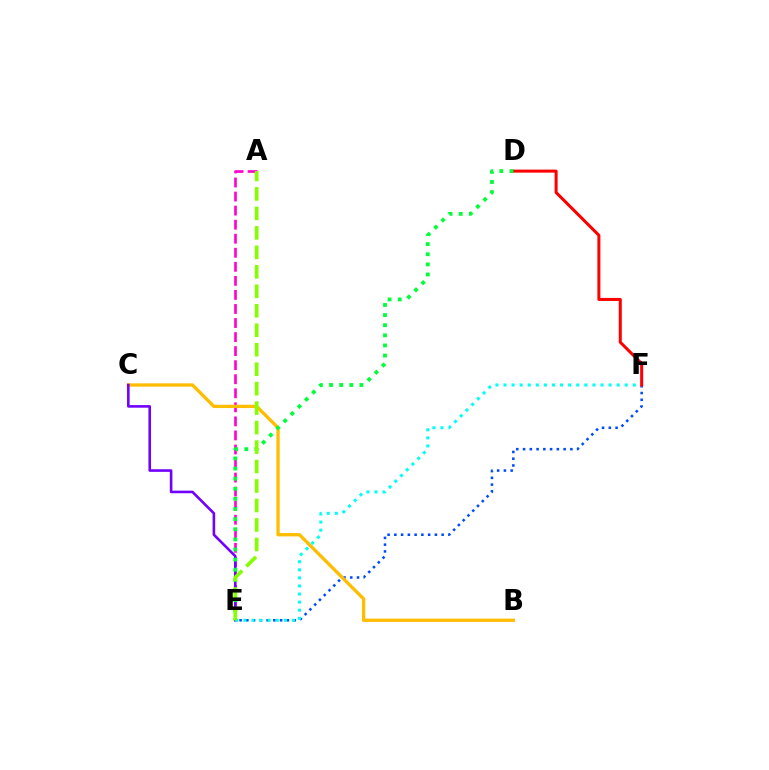{('E', 'F'): [{'color': '#004bff', 'line_style': 'dotted', 'thickness': 1.84}, {'color': '#00fff6', 'line_style': 'dotted', 'thickness': 2.2}], ('A', 'E'): [{'color': '#ff00cf', 'line_style': 'dashed', 'thickness': 1.91}, {'color': '#84ff00', 'line_style': 'dashed', 'thickness': 2.65}], ('B', 'C'): [{'color': '#ffbd00', 'line_style': 'solid', 'thickness': 2.38}], ('C', 'E'): [{'color': '#7200ff', 'line_style': 'solid', 'thickness': 1.87}], ('D', 'F'): [{'color': '#ff0000', 'line_style': 'solid', 'thickness': 2.18}], ('D', 'E'): [{'color': '#00ff39', 'line_style': 'dotted', 'thickness': 2.75}]}